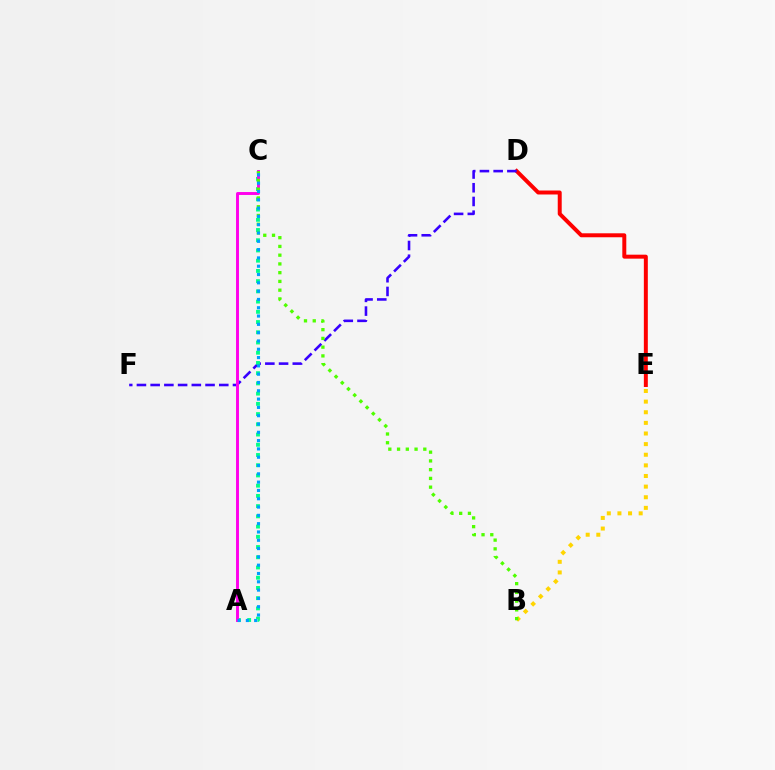{('D', 'E'): [{'color': '#ff0000', 'line_style': 'solid', 'thickness': 2.86}], ('D', 'F'): [{'color': '#3700ff', 'line_style': 'dashed', 'thickness': 1.86}], ('A', 'C'): [{'color': '#00ff86', 'line_style': 'dotted', 'thickness': 2.78}, {'color': '#ff00ed', 'line_style': 'solid', 'thickness': 2.11}, {'color': '#009eff', 'line_style': 'dotted', 'thickness': 2.26}], ('B', 'E'): [{'color': '#ffd500', 'line_style': 'dotted', 'thickness': 2.89}], ('B', 'C'): [{'color': '#4fff00', 'line_style': 'dotted', 'thickness': 2.38}]}